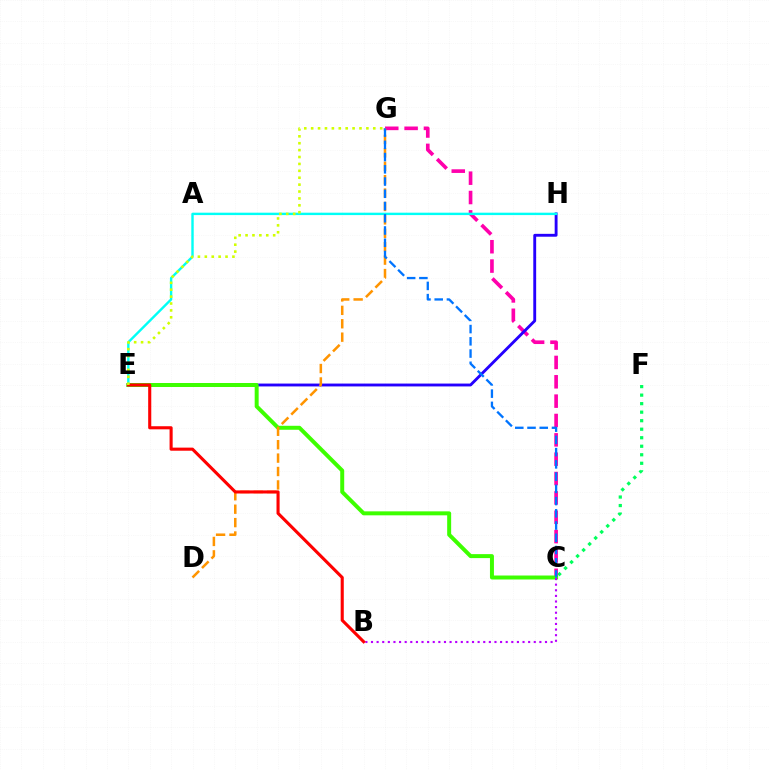{('C', 'G'): [{'color': '#ff00ac', 'line_style': 'dashed', 'thickness': 2.63}, {'color': '#0074ff', 'line_style': 'dashed', 'thickness': 1.66}], ('E', 'H'): [{'color': '#2500ff', 'line_style': 'solid', 'thickness': 2.07}, {'color': '#00fff6', 'line_style': 'solid', 'thickness': 1.73}], ('C', 'E'): [{'color': '#3dff00', 'line_style': 'solid', 'thickness': 2.86}], ('C', 'F'): [{'color': '#00ff5c', 'line_style': 'dotted', 'thickness': 2.32}], ('B', 'C'): [{'color': '#b900ff', 'line_style': 'dotted', 'thickness': 1.52}], ('D', 'G'): [{'color': '#ff9400', 'line_style': 'dashed', 'thickness': 1.82}], ('B', 'E'): [{'color': '#ff0000', 'line_style': 'solid', 'thickness': 2.23}], ('E', 'G'): [{'color': '#d1ff00', 'line_style': 'dotted', 'thickness': 1.88}]}